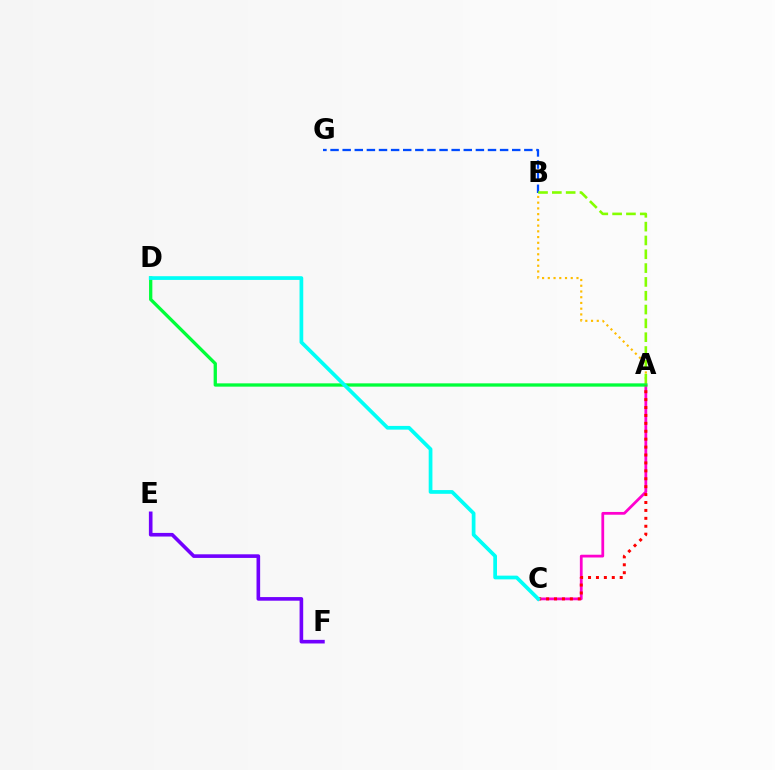{('A', 'C'): [{'color': '#ff00cf', 'line_style': 'solid', 'thickness': 1.99}, {'color': '#ff0000', 'line_style': 'dotted', 'thickness': 2.15}], ('B', 'G'): [{'color': '#004bff', 'line_style': 'dashed', 'thickness': 1.65}], ('A', 'B'): [{'color': '#ffbd00', 'line_style': 'dotted', 'thickness': 1.56}, {'color': '#84ff00', 'line_style': 'dashed', 'thickness': 1.88}], ('A', 'D'): [{'color': '#00ff39', 'line_style': 'solid', 'thickness': 2.38}], ('C', 'D'): [{'color': '#00fff6', 'line_style': 'solid', 'thickness': 2.68}], ('E', 'F'): [{'color': '#7200ff', 'line_style': 'solid', 'thickness': 2.61}]}